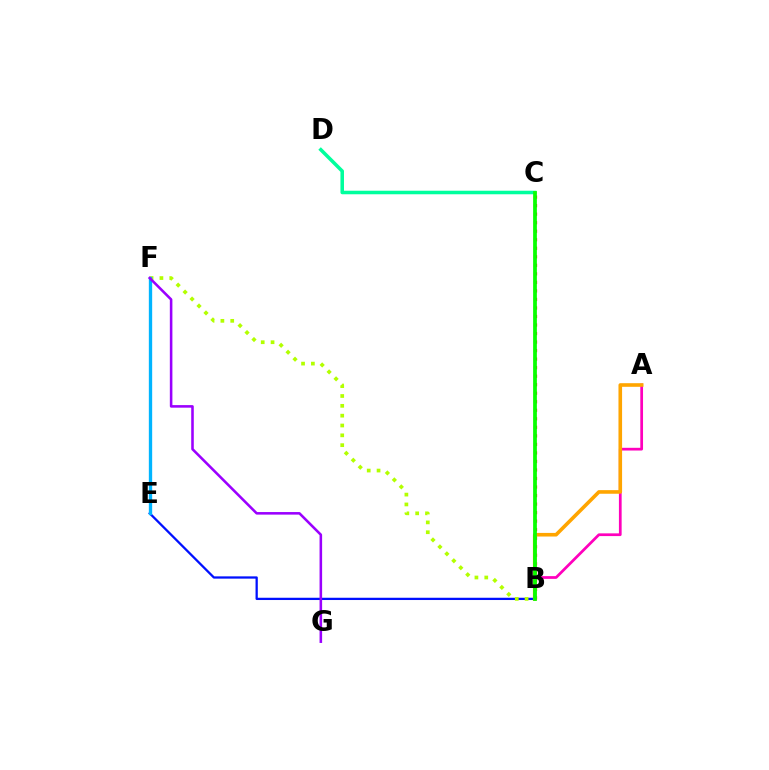{('C', 'D'): [{'color': '#00ff9d', 'line_style': 'solid', 'thickness': 2.55}], ('B', 'E'): [{'color': '#0010ff', 'line_style': 'solid', 'thickness': 1.64}], ('A', 'B'): [{'color': '#ff00bd', 'line_style': 'solid', 'thickness': 1.96}, {'color': '#ffa500', 'line_style': 'solid', 'thickness': 2.61}], ('B', 'F'): [{'color': '#b3ff00', 'line_style': 'dotted', 'thickness': 2.67}], ('E', 'F'): [{'color': '#00b5ff', 'line_style': 'solid', 'thickness': 2.4}], ('B', 'C'): [{'color': '#ff0000', 'line_style': 'dotted', 'thickness': 2.32}, {'color': '#08ff00', 'line_style': 'solid', 'thickness': 2.7}], ('F', 'G'): [{'color': '#9b00ff', 'line_style': 'solid', 'thickness': 1.85}]}